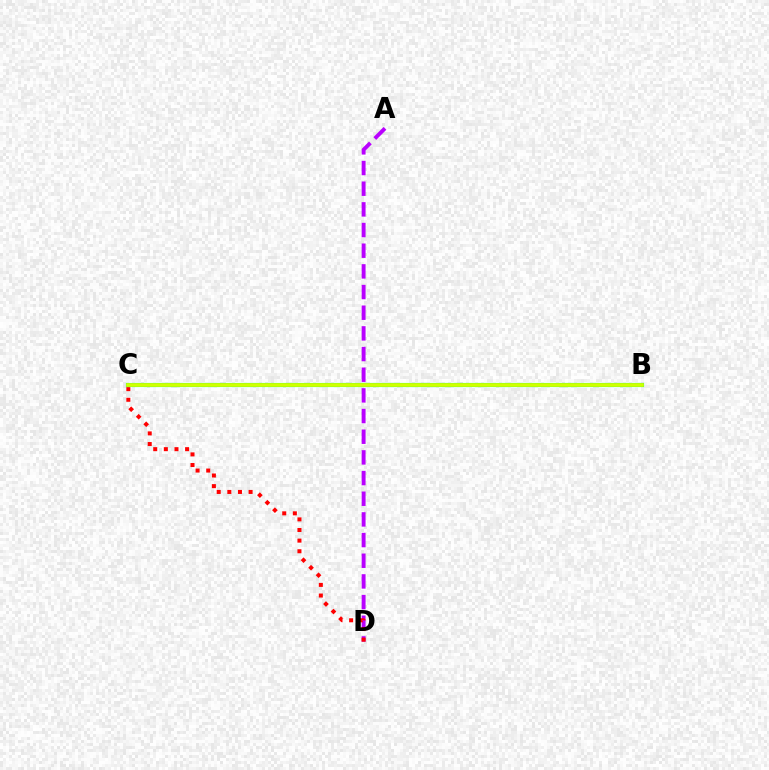{('A', 'D'): [{'color': '#b900ff', 'line_style': 'dashed', 'thickness': 2.81}], ('C', 'D'): [{'color': '#ff0000', 'line_style': 'dotted', 'thickness': 2.89}], ('B', 'C'): [{'color': '#0074ff', 'line_style': 'dotted', 'thickness': 1.69}, {'color': '#00ff5c', 'line_style': 'solid', 'thickness': 2.97}, {'color': '#d1ff00', 'line_style': 'solid', 'thickness': 2.67}]}